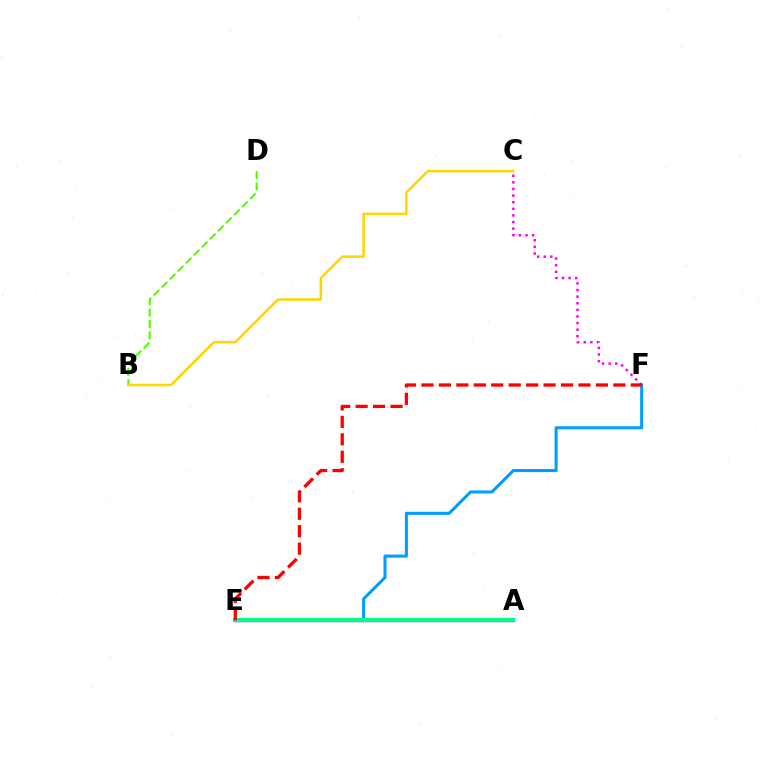{('E', 'F'): [{'color': '#009eff', 'line_style': 'solid', 'thickness': 2.21}, {'color': '#ff0000', 'line_style': 'dashed', 'thickness': 2.37}], ('A', 'E'): [{'color': '#3700ff', 'line_style': 'solid', 'thickness': 2.45}, {'color': '#00ff86', 'line_style': 'solid', 'thickness': 2.86}], ('C', 'F'): [{'color': '#ff00ed', 'line_style': 'dotted', 'thickness': 1.8}], ('B', 'D'): [{'color': '#4fff00', 'line_style': 'dashed', 'thickness': 1.54}], ('B', 'C'): [{'color': '#ffd500', 'line_style': 'solid', 'thickness': 1.81}]}